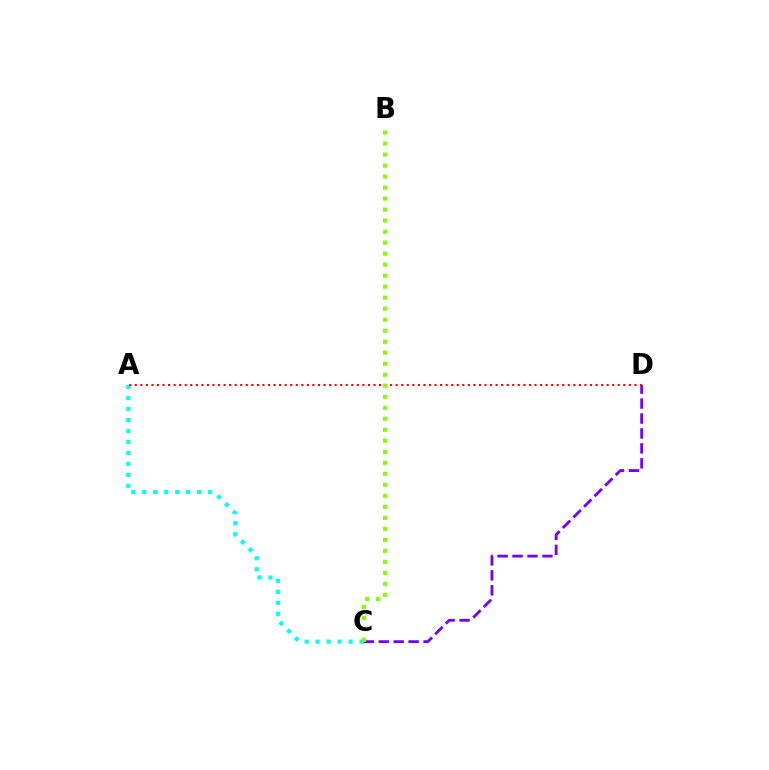{('A', 'C'): [{'color': '#00fff6', 'line_style': 'dotted', 'thickness': 2.98}], ('C', 'D'): [{'color': '#7200ff', 'line_style': 'dashed', 'thickness': 2.03}], ('A', 'D'): [{'color': '#ff0000', 'line_style': 'dotted', 'thickness': 1.51}], ('B', 'C'): [{'color': '#84ff00', 'line_style': 'dotted', 'thickness': 2.99}]}